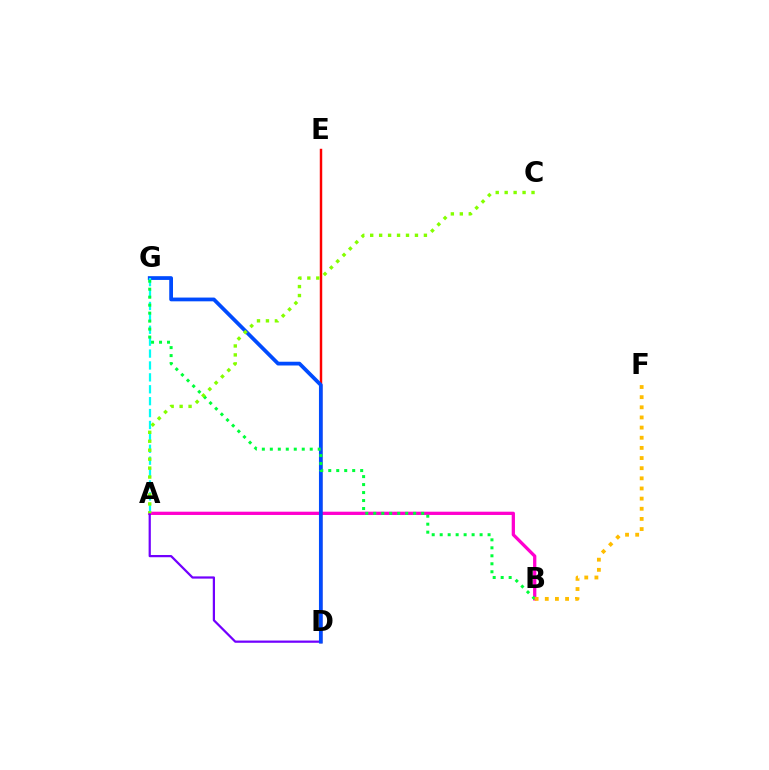{('A', 'B'): [{'color': '#ff00cf', 'line_style': 'solid', 'thickness': 2.35}], ('D', 'E'): [{'color': '#ff0000', 'line_style': 'solid', 'thickness': 1.76}], ('A', 'D'): [{'color': '#7200ff', 'line_style': 'solid', 'thickness': 1.6}], ('D', 'G'): [{'color': '#004bff', 'line_style': 'solid', 'thickness': 2.71}], ('A', 'G'): [{'color': '#00fff6', 'line_style': 'dashed', 'thickness': 1.62}], ('B', 'G'): [{'color': '#00ff39', 'line_style': 'dotted', 'thickness': 2.17}], ('A', 'C'): [{'color': '#84ff00', 'line_style': 'dotted', 'thickness': 2.43}], ('B', 'F'): [{'color': '#ffbd00', 'line_style': 'dotted', 'thickness': 2.76}]}